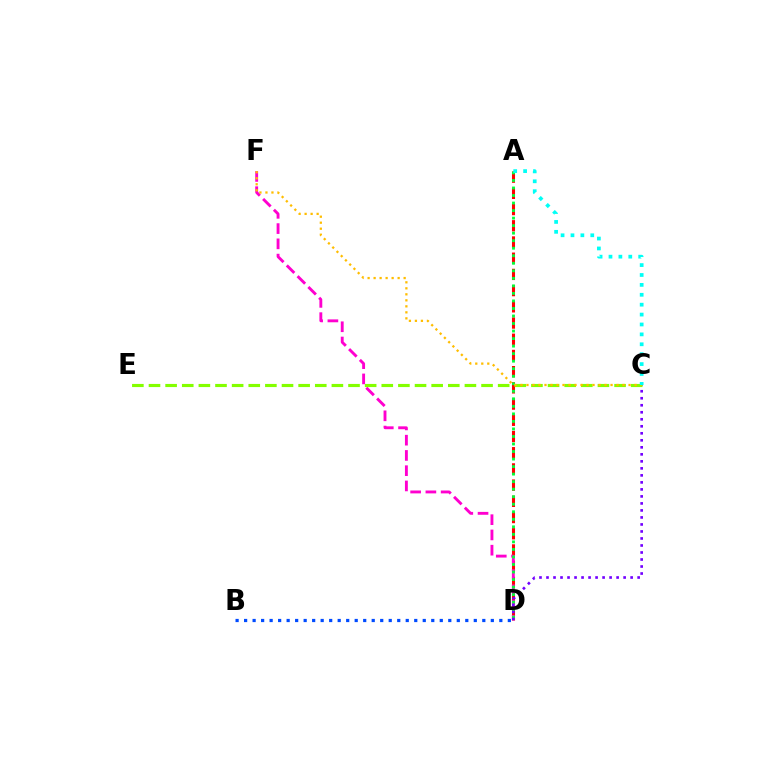{('A', 'D'): [{'color': '#ff0000', 'line_style': 'dashed', 'thickness': 2.2}, {'color': '#00ff39', 'line_style': 'dotted', 'thickness': 2.05}], ('D', 'F'): [{'color': '#ff00cf', 'line_style': 'dashed', 'thickness': 2.07}], ('B', 'D'): [{'color': '#004bff', 'line_style': 'dotted', 'thickness': 2.31}], ('C', 'D'): [{'color': '#7200ff', 'line_style': 'dotted', 'thickness': 1.9}], ('C', 'E'): [{'color': '#84ff00', 'line_style': 'dashed', 'thickness': 2.26}], ('C', 'F'): [{'color': '#ffbd00', 'line_style': 'dotted', 'thickness': 1.63}], ('A', 'C'): [{'color': '#00fff6', 'line_style': 'dotted', 'thickness': 2.69}]}